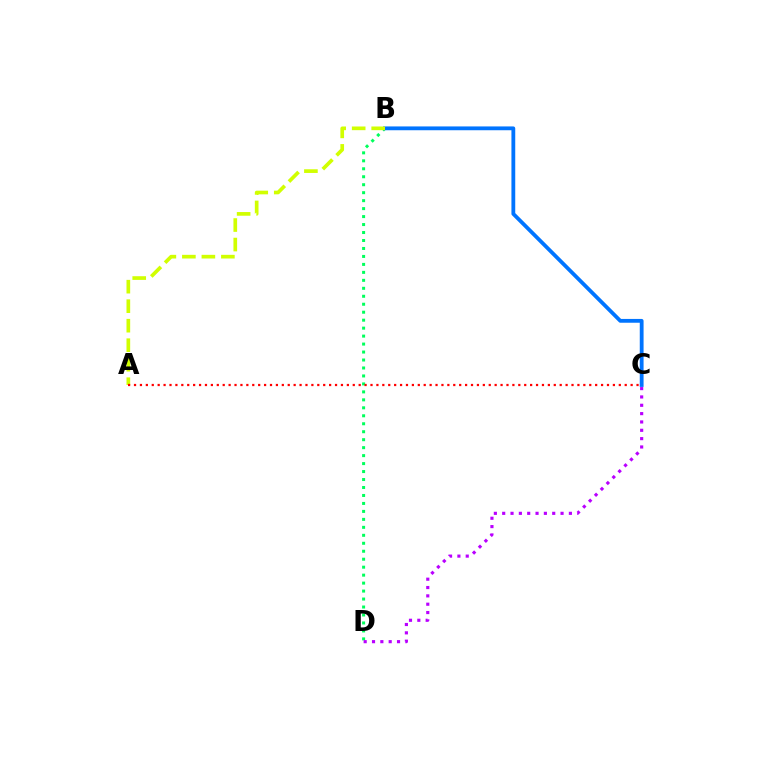{('B', 'D'): [{'color': '#00ff5c', 'line_style': 'dotted', 'thickness': 2.16}], ('B', 'C'): [{'color': '#0074ff', 'line_style': 'solid', 'thickness': 2.74}], ('A', 'B'): [{'color': '#d1ff00', 'line_style': 'dashed', 'thickness': 2.65}], ('C', 'D'): [{'color': '#b900ff', 'line_style': 'dotted', 'thickness': 2.27}], ('A', 'C'): [{'color': '#ff0000', 'line_style': 'dotted', 'thickness': 1.61}]}